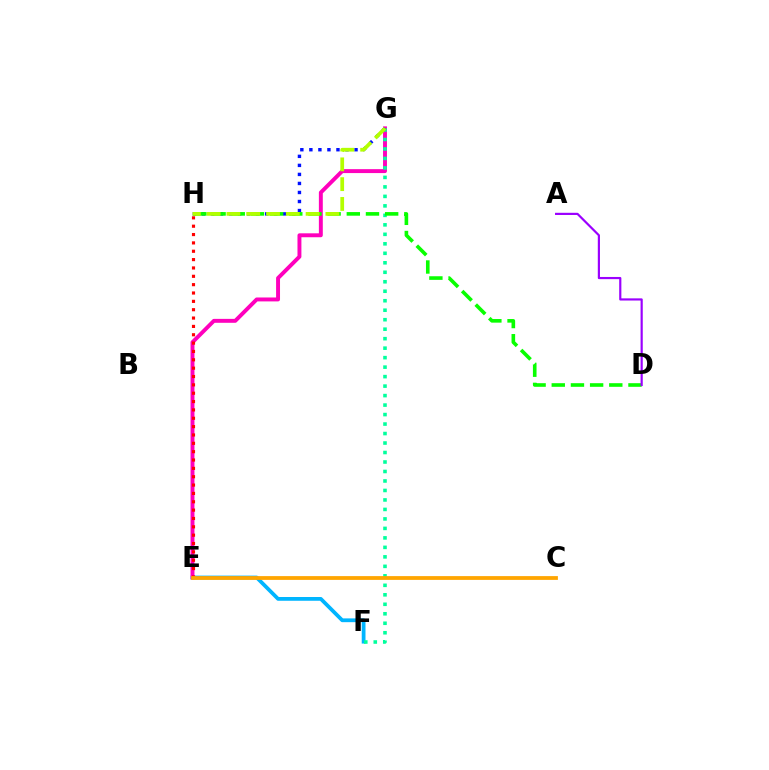{('E', 'F'): [{'color': '#00b5ff', 'line_style': 'solid', 'thickness': 2.71}], ('E', 'G'): [{'color': '#ff00bd', 'line_style': 'solid', 'thickness': 2.83}], ('F', 'G'): [{'color': '#00ff9d', 'line_style': 'dotted', 'thickness': 2.58}], ('E', 'H'): [{'color': '#ff0000', 'line_style': 'dotted', 'thickness': 2.27}], ('G', 'H'): [{'color': '#0010ff', 'line_style': 'dotted', 'thickness': 2.45}, {'color': '#b3ff00', 'line_style': 'dashed', 'thickness': 2.69}], ('D', 'H'): [{'color': '#08ff00', 'line_style': 'dashed', 'thickness': 2.6}], ('C', 'E'): [{'color': '#ffa500', 'line_style': 'solid', 'thickness': 2.73}], ('A', 'D'): [{'color': '#9b00ff', 'line_style': 'solid', 'thickness': 1.57}]}